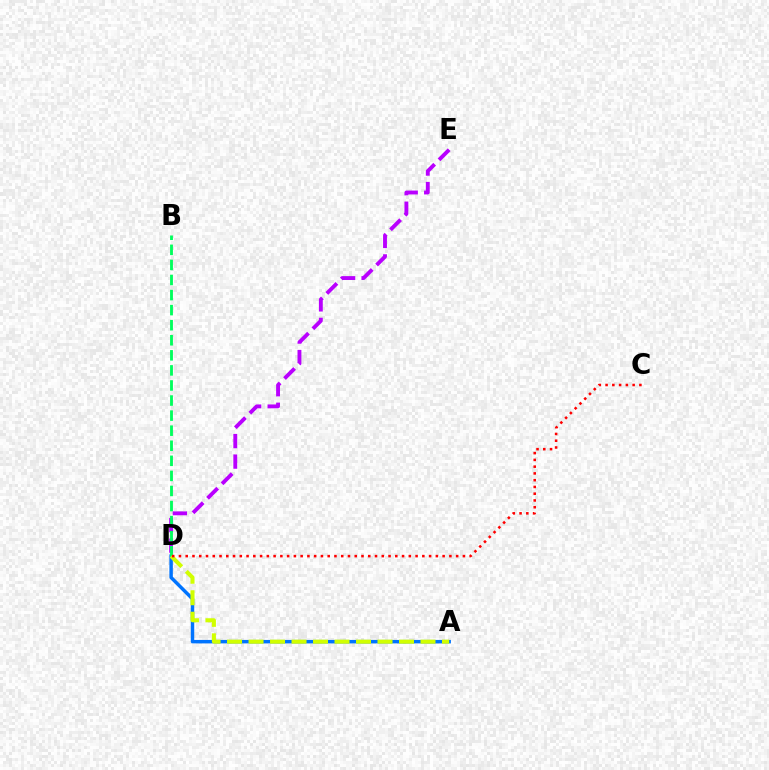{('D', 'E'): [{'color': '#b900ff', 'line_style': 'dashed', 'thickness': 2.79}], ('A', 'D'): [{'color': '#0074ff', 'line_style': 'solid', 'thickness': 2.49}, {'color': '#d1ff00', 'line_style': 'dashed', 'thickness': 2.92}], ('B', 'D'): [{'color': '#00ff5c', 'line_style': 'dashed', 'thickness': 2.05}], ('C', 'D'): [{'color': '#ff0000', 'line_style': 'dotted', 'thickness': 1.84}]}